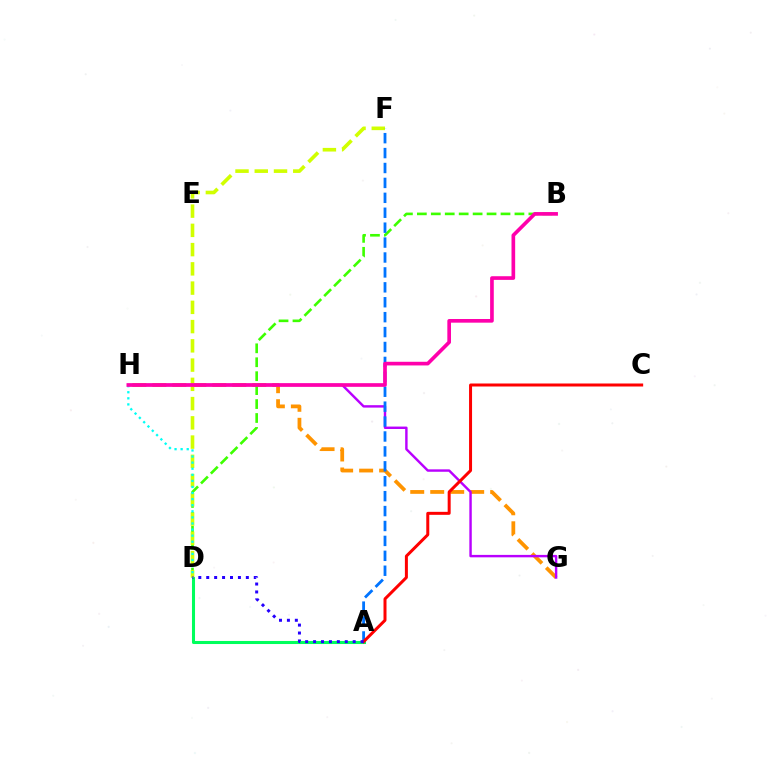{('G', 'H'): [{'color': '#ff9400', 'line_style': 'dashed', 'thickness': 2.72}, {'color': '#b900ff', 'line_style': 'solid', 'thickness': 1.75}], ('A', 'D'): [{'color': '#00ff5c', 'line_style': 'solid', 'thickness': 2.2}, {'color': '#2500ff', 'line_style': 'dotted', 'thickness': 2.15}], ('B', 'D'): [{'color': '#3dff00', 'line_style': 'dashed', 'thickness': 1.89}], ('D', 'F'): [{'color': '#d1ff00', 'line_style': 'dashed', 'thickness': 2.61}], ('A', 'F'): [{'color': '#0074ff', 'line_style': 'dashed', 'thickness': 2.03}], ('D', 'H'): [{'color': '#00fff6', 'line_style': 'dotted', 'thickness': 1.65}], ('B', 'H'): [{'color': '#ff00ac', 'line_style': 'solid', 'thickness': 2.64}], ('A', 'C'): [{'color': '#ff0000', 'line_style': 'solid', 'thickness': 2.16}]}